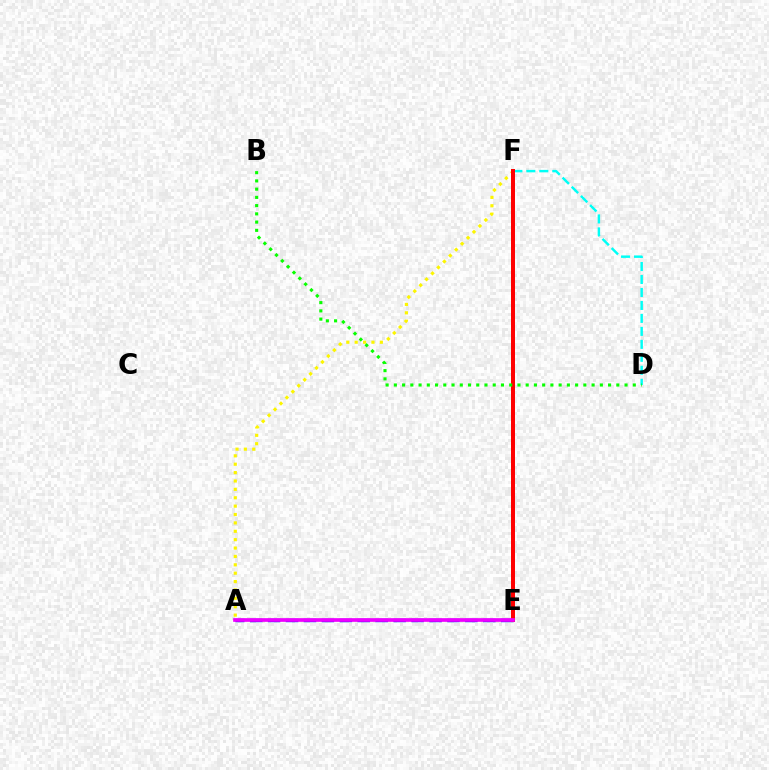{('A', 'E'): [{'color': '#0010ff', 'line_style': 'dashed', 'thickness': 2.44}, {'color': '#ee00ff', 'line_style': 'solid', 'thickness': 2.66}], ('A', 'F'): [{'color': '#fcf500', 'line_style': 'dotted', 'thickness': 2.28}], ('D', 'F'): [{'color': '#00fff6', 'line_style': 'dashed', 'thickness': 1.76}], ('E', 'F'): [{'color': '#ff0000', 'line_style': 'solid', 'thickness': 2.87}], ('B', 'D'): [{'color': '#08ff00', 'line_style': 'dotted', 'thickness': 2.24}]}